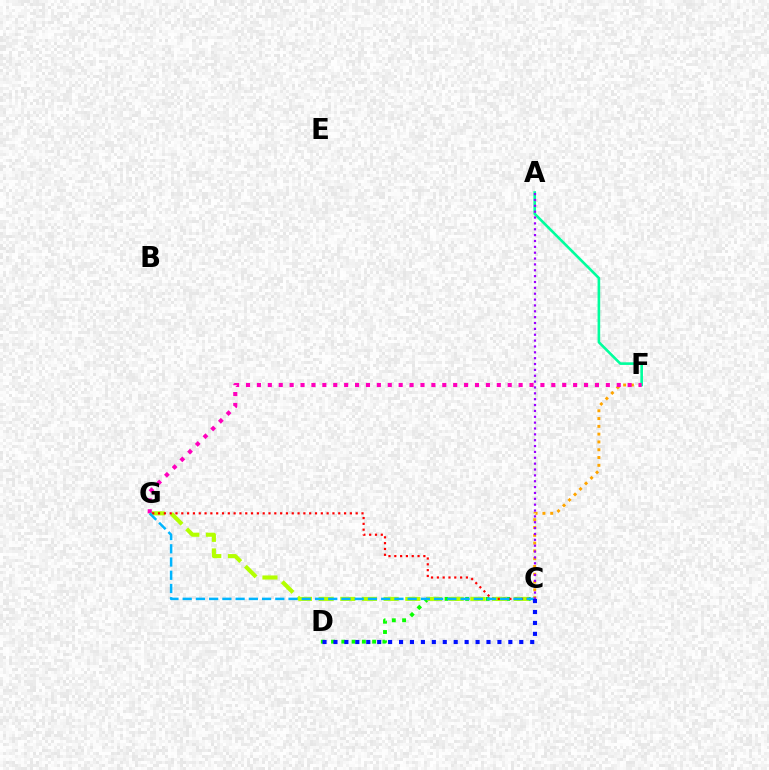{('C', 'D'): [{'color': '#08ff00', 'line_style': 'dotted', 'thickness': 2.79}, {'color': '#0010ff', 'line_style': 'dotted', 'thickness': 2.97}], ('C', 'G'): [{'color': '#b3ff00', 'line_style': 'dashed', 'thickness': 2.95}, {'color': '#ff0000', 'line_style': 'dotted', 'thickness': 1.58}, {'color': '#00b5ff', 'line_style': 'dashed', 'thickness': 1.8}], ('C', 'F'): [{'color': '#ffa500', 'line_style': 'dotted', 'thickness': 2.12}], ('A', 'F'): [{'color': '#00ff9d', 'line_style': 'solid', 'thickness': 1.88}], ('F', 'G'): [{'color': '#ff00bd', 'line_style': 'dotted', 'thickness': 2.96}], ('A', 'C'): [{'color': '#9b00ff', 'line_style': 'dotted', 'thickness': 1.59}]}